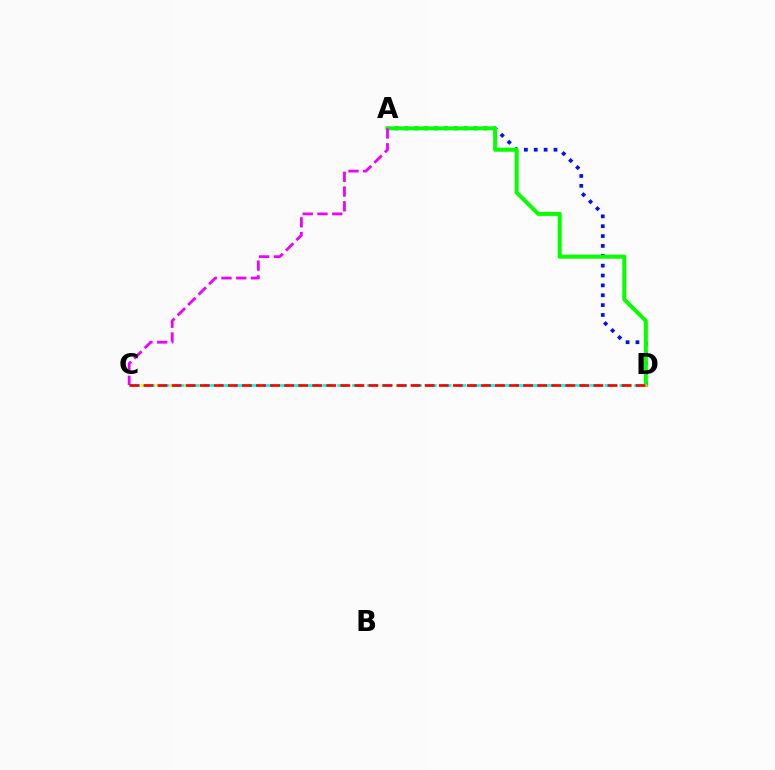{('A', 'D'): [{'color': '#0010ff', 'line_style': 'dotted', 'thickness': 2.68}, {'color': '#08ff00', 'line_style': 'solid', 'thickness': 2.9}], ('C', 'D'): [{'color': '#fcf500', 'line_style': 'dotted', 'thickness': 1.98}, {'color': '#00fff6', 'line_style': 'dashed', 'thickness': 2.02}, {'color': '#ff0000', 'line_style': 'dashed', 'thickness': 1.91}], ('A', 'C'): [{'color': '#ee00ff', 'line_style': 'dashed', 'thickness': 2.01}]}